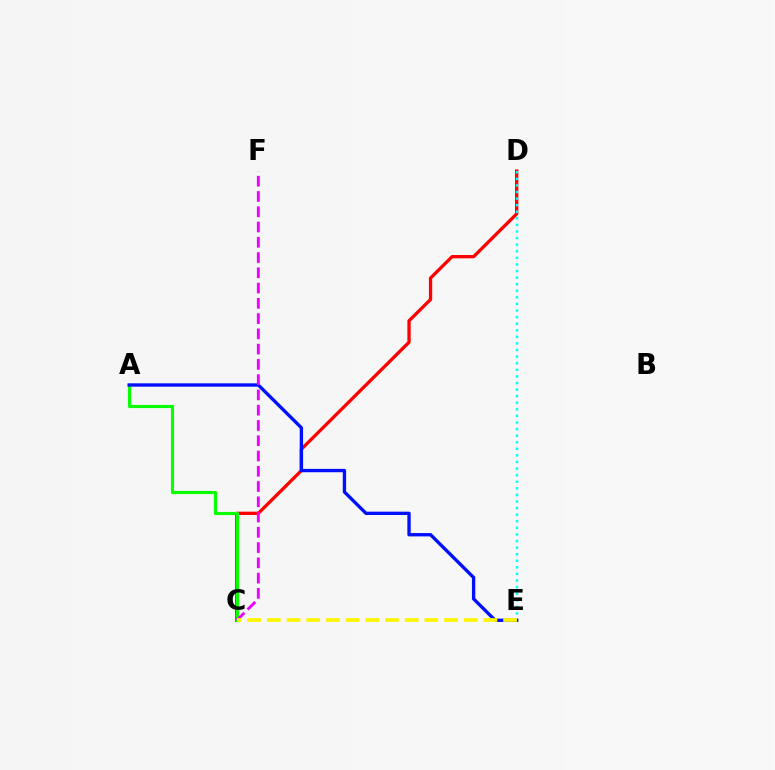{('C', 'D'): [{'color': '#ff0000', 'line_style': 'solid', 'thickness': 2.38}], ('A', 'C'): [{'color': '#08ff00', 'line_style': 'solid', 'thickness': 2.26}], ('D', 'E'): [{'color': '#00fff6', 'line_style': 'dotted', 'thickness': 1.79}], ('A', 'E'): [{'color': '#0010ff', 'line_style': 'solid', 'thickness': 2.41}], ('C', 'F'): [{'color': '#ee00ff', 'line_style': 'dashed', 'thickness': 2.07}], ('C', 'E'): [{'color': '#fcf500', 'line_style': 'dashed', 'thickness': 2.67}]}